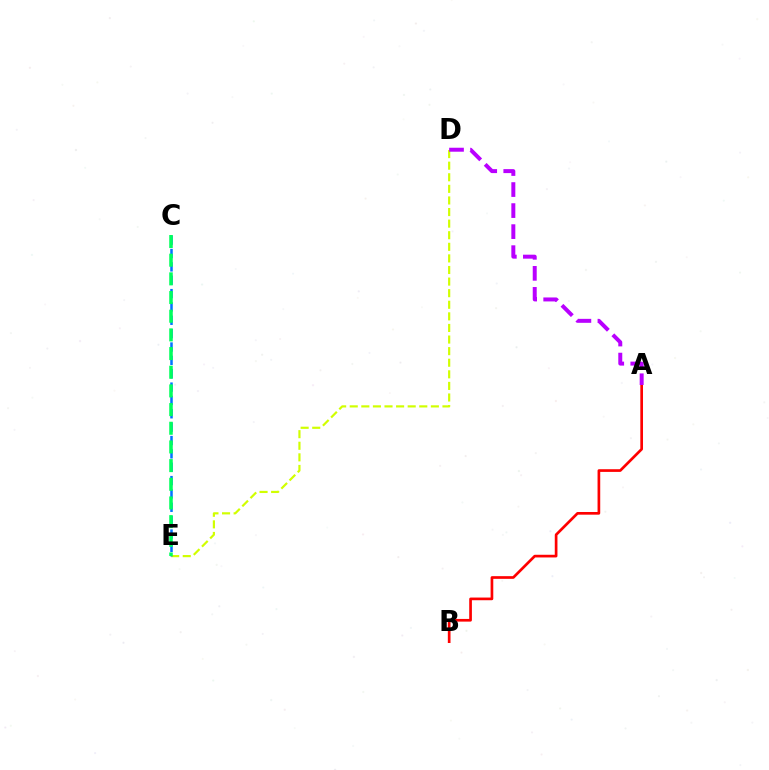{('D', 'E'): [{'color': '#d1ff00', 'line_style': 'dashed', 'thickness': 1.57}], ('C', 'E'): [{'color': '#0074ff', 'line_style': 'dashed', 'thickness': 1.81}, {'color': '#00ff5c', 'line_style': 'dashed', 'thickness': 2.54}], ('A', 'B'): [{'color': '#ff0000', 'line_style': 'solid', 'thickness': 1.93}], ('A', 'D'): [{'color': '#b900ff', 'line_style': 'dashed', 'thickness': 2.86}]}